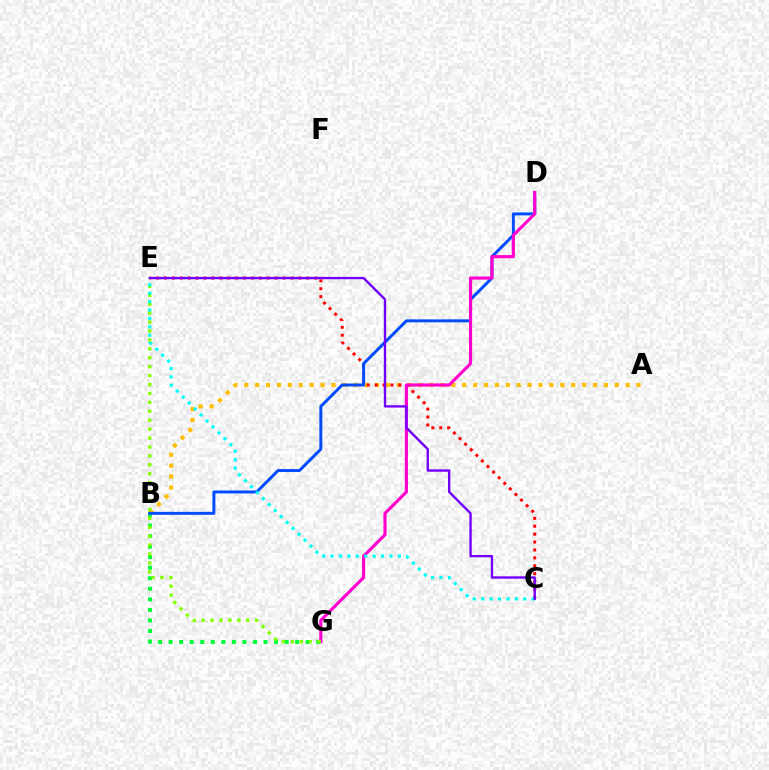{('B', 'G'): [{'color': '#00ff39', 'line_style': 'dotted', 'thickness': 2.87}], ('A', 'B'): [{'color': '#ffbd00', 'line_style': 'dotted', 'thickness': 2.96}], ('C', 'E'): [{'color': '#ff0000', 'line_style': 'dotted', 'thickness': 2.15}, {'color': '#00fff6', 'line_style': 'dotted', 'thickness': 2.29}, {'color': '#7200ff', 'line_style': 'solid', 'thickness': 1.71}], ('B', 'D'): [{'color': '#004bff', 'line_style': 'solid', 'thickness': 2.12}], ('D', 'G'): [{'color': '#ff00cf', 'line_style': 'solid', 'thickness': 2.25}], ('E', 'G'): [{'color': '#84ff00', 'line_style': 'dotted', 'thickness': 2.42}]}